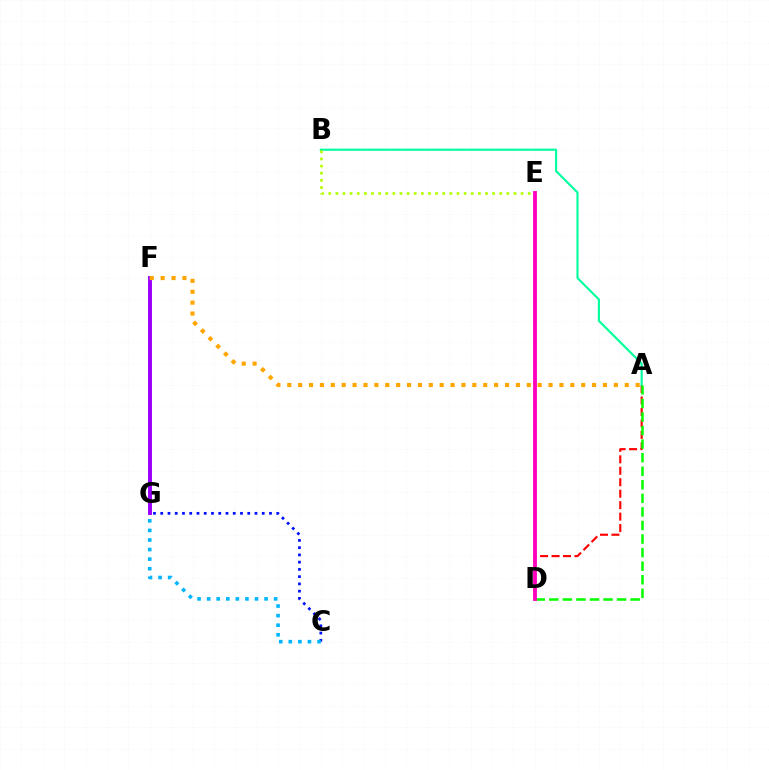{('A', 'D'): [{'color': '#ff0000', 'line_style': 'dashed', 'thickness': 1.56}, {'color': '#08ff00', 'line_style': 'dashed', 'thickness': 1.84}], ('A', 'B'): [{'color': '#00ff9d', 'line_style': 'solid', 'thickness': 1.54}], ('B', 'E'): [{'color': '#b3ff00', 'line_style': 'dotted', 'thickness': 1.94}], ('F', 'G'): [{'color': '#9b00ff', 'line_style': 'solid', 'thickness': 2.84}], ('C', 'G'): [{'color': '#0010ff', 'line_style': 'dotted', 'thickness': 1.97}, {'color': '#00b5ff', 'line_style': 'dotted', 'thickness': 2.6}], ('A', 'F'): [{'color': '#ffa500', 'line_style': 'dotted', 'thickness': 2.96}], ('D', 'E'): [{'color': '#ff00bd', 'line_style': 'solid', 'thickness': 2.76}]}